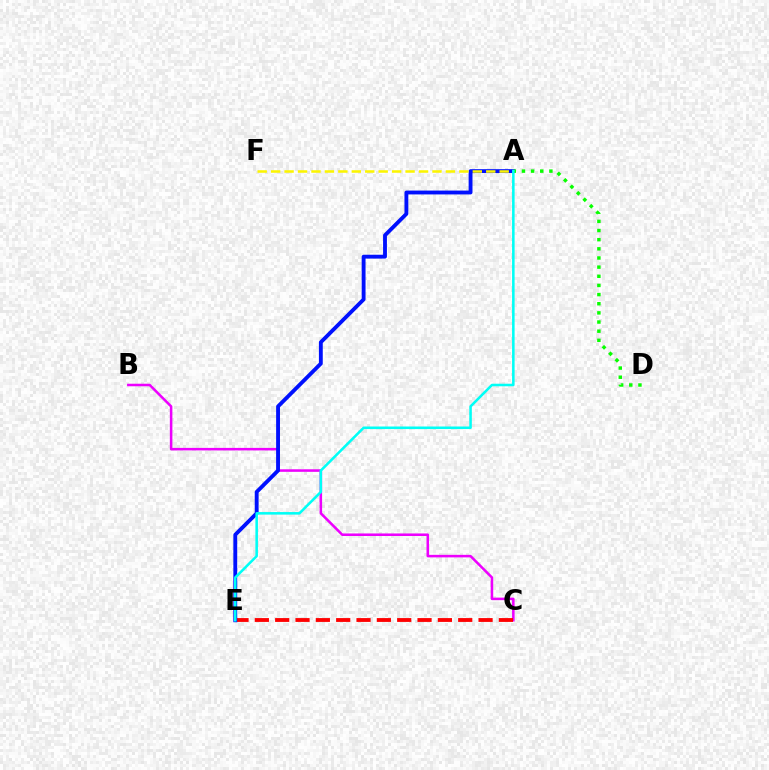{('B', 'C'): [{'color': '#ee00ff', 'line_style': 'solid', 'thickness': 1.83}], ('C', 'E'): [{'color': '#ff0000', 'line_style': 'dashed', 'thickness': 2.76}], ('A', 'E'): [{'color': '#0010ff', 'line_style': 'solid', 'thickness': 2.77}, {'color': '#00fff6', 'line_style': 'solid', 'thickness': 1.84}], ('A', 'D'): [{'color': '#08ff00', 'line_style': 'dotted', 'thickness': 2.49}], ('A', 'F'): [{'color': '#fcf500', 'line_style': 'dashed', 'thickness': 1.83}]}